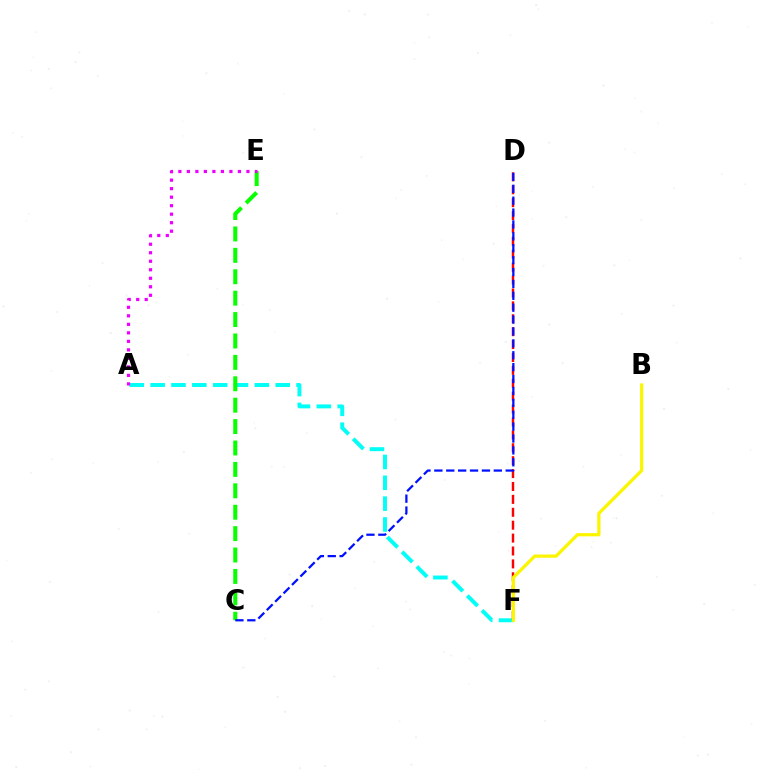{('A', 'F'): [{'color': '#00fff6', 'line_style': 'dashed', 'thickness': 2.83}], ('D', 'F'): [{'color': '#ff0000', 'line_style': 'dashed', 'thickness': 1.75}], ('C', 'E'): [{'color': '#08ff00', 'line_style': 'dashed', 'thickness': 2.91}], ('B', 'F'): [{'color': '#fcf500', 'line_style': 'solid', 'thickness': 2.32}], ('A', 'E'): [{'color': '#ee00ff', 'line_style': 'dotted', 'thickness': 2.31}], ('C', 'D'): [{'color': '#0010ff', 'line_style': 'dashed', 'thickness': 1.62}]}